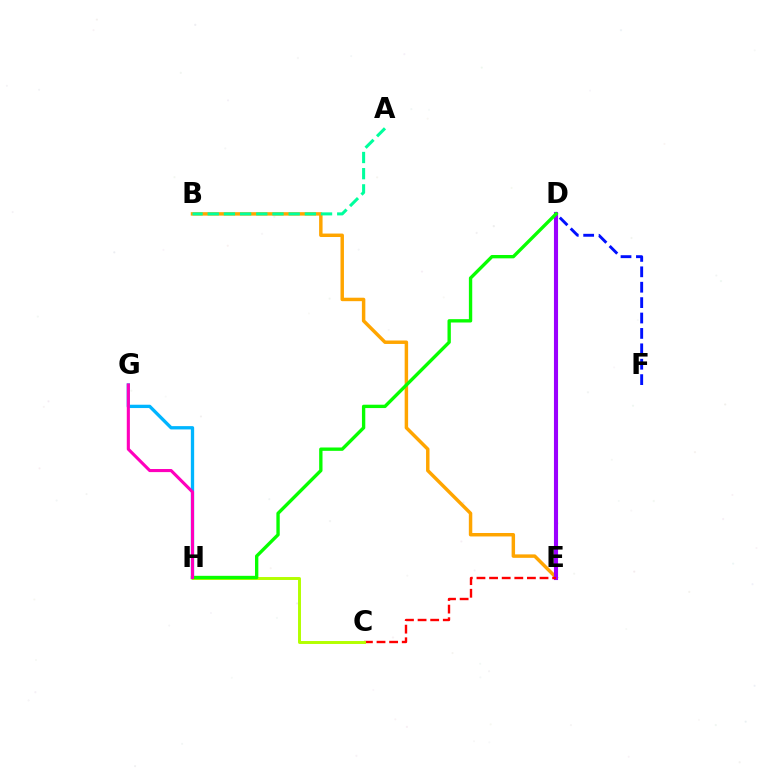{('B', 'E'): [{'color': '#ffa500', 'line_style': 'solid', 'thickness': 2.49}], ('G', 'H'): [{'color': '#00b5ff', 'line_style': 'solid', 'thickness': 2.39}, {'color': '#ff00bd', 'line_style': 'solid', 'thickness': 2.23}], ('A', 'B'): [{'color': '#00ff9d', 'line_style': 'dashed', 'thickness': 2.2}], ('D', 'E'): [{'color': '#9b00ff', 'line_style': 'solid', 'thickness': 2.95}], ('D', 'F'): [{'color': '#0010ff', 'line_style': 'dashed', 'thickness': 2.09}], ('C', 'E'): [{'color': '#ff0000', 'line_style': 'dashed', 'thickness': 1.71}], ('C', 'H'): [{'color': '#b3ff00', 'line_style': 'solid', 'thickness': 2.13}], ('D', 'H'): [{'color': '#08ff00', 'line_style': 'solid', 'thickness': 2.41}]}